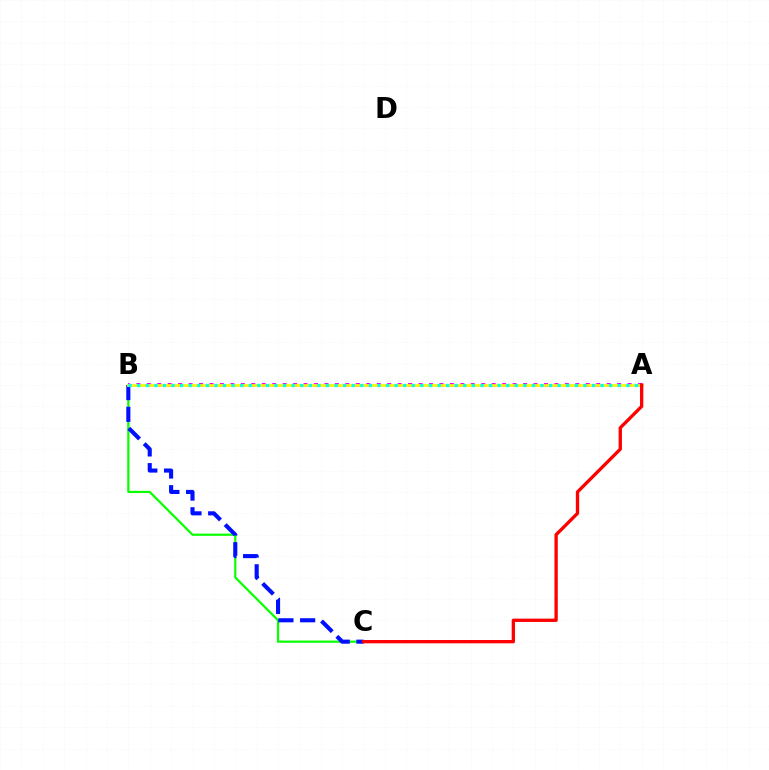{('B', 'C'): [{'color': '#08ff00', 'line_style': 'solid', 'thickness': 1.59}, {'color': '#0010ff', 'line_style': 'dashed', 'thickness': 2.95}], ('A', 'B'): [{'color': '#ee00ff', 'line_style': 'dotted', 'thickness': 2.84}, {'color': '#fcf500', 'line_style': 'solid', 'thickness': 1.97}, {'color': '#00fff6', 'line_style': 'dotted', 'thickness': 2.33}], ('A', 'C'): [{'color': '#ff0000', 'line_style': 'solid', 'thickness': 2.38}]}